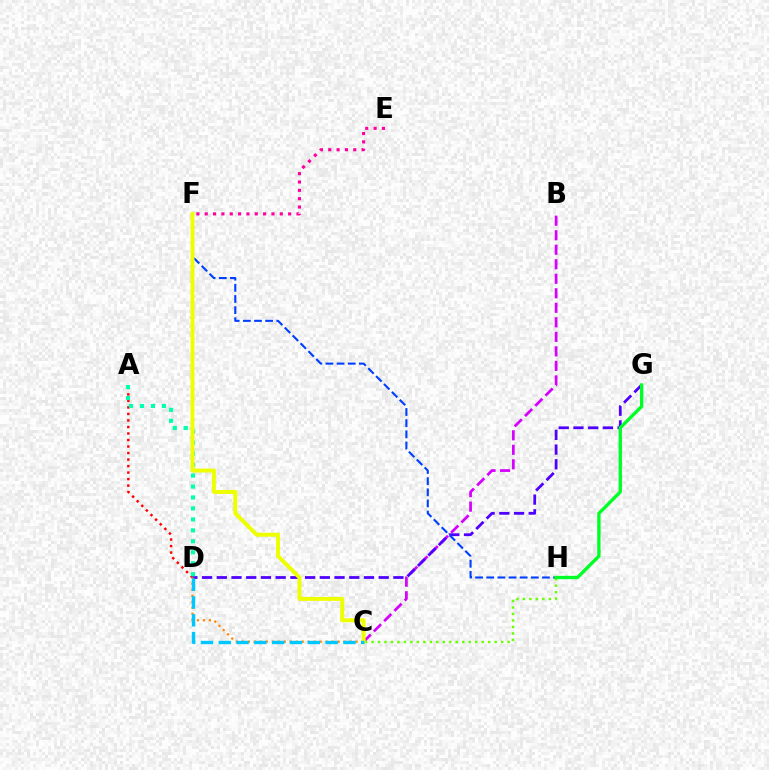{('B', 'C'): [{'color': '#d600ff', 'line_style': 'dashed', 'thickness': 1.97}], ('C', 'H'): [{'color': '#66ff00', 'line_style': 'dotted', 'thickness': 1.76}], ('E', 'F'): [{'color': '#ff00a0', 'line_style': 'dotted', 'thickness': 2.27}], ('A', 'D'): [{'color': '#ff0000', 'line_style': 'dotted', 'thickness': 1.77}, {'color': '#00ffaf', 'line_style': 'dotted', 'thickness': 2.98}], ('D', 'G'): [{'color': '#4f00ff', 'line_style': 'dashed', 'thickness': 2.0}], ('F', 'H'): [{'color': '#003fff', 'line_style': 'dashed', 'thickness': 1.51}], ('C', 'D'): [{'color': '#ff8800', 'line_style': 'dotted', 'thickness': 1.62}, {'color': '#00c7ff', 'line_style': 'dashed', 'thickness': 2.42}], ('C', 'F'): [{'color': '#eeff00', 'line_style': 'solid', 'thickness': 2.85}], ('G', 'H'): [{'color': '#00ff27', 'line_style': 'solid', 'thickness': 2.41}]}